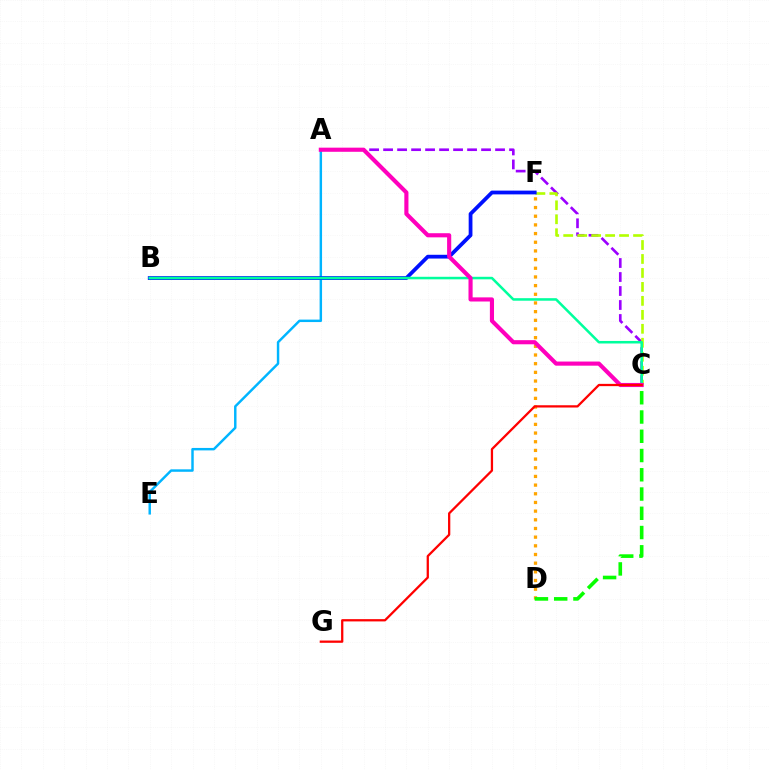{('D', 'F'): [{'color': '#ffa500', 'line_style': 'dotted', 'thickness': 2.36}], ('A', 'E'): [{'color': '#00b5ff', 'line_style': 'solid', 'thickness': 1.77}], ('A', 'C'): [{'color': '#9b00ff', 'line_style': 'dashed', 'thickness': 1.9}, {'color': '#ff00bd', 'line_style': 'solid', 'thickness': 2.97}], ('C', 'F'): [{'color': '#b3ff00', 'line_style': 'dashed', 'thickness': 1.9}], ('C', 'D'): [{'color': '#08ff00', 'line_style': 'dashed', 'thickness': 2.62}], ('B', 'F'): [{'color': '#0010ff', 'line_style': 'solid', 'thickness': 2.71}], ('B', 'C'): [{'color': '#00ff9d', 'line_style': 'solid', 'thickness': 1.82}], ('C', 'G'): [{'color': '#ff0000', 'line_style': 'solid', 'thickness': 1.64}]}